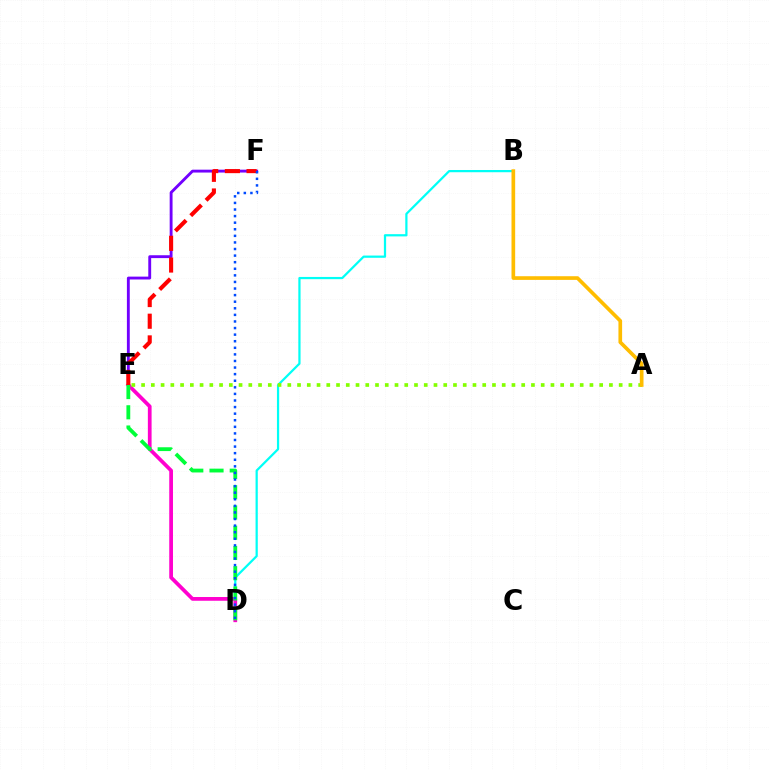{('B', 'D'): [{'color': '#00fff6', 'line_style': 'solid', 'thickness': 1.61}], ('E', 'F'): [{'color': '#7200ff', 'line_style': 'solid', 'thickness': 2.07}, {'color': '#ff0000', 'line_style': 'dashed', 'thickness': 2.95}], ('D', 'E'): [{'color': '#ff00cf', 'line_style': 'solid', 'thickness': 2.69}, {'color': '#00ff39', 'line_style': 'dashed', 'thickness': 2.75}], ('A', 'E'): [{'color': '#84ff00', 'line_style': 'dotted', 'thickness': 2.65}], ('A', 'B'): [{'color': '#ffbd00', 'line_style': 'solid', 'thickness': 2.64}], ('D', 'F'): [{'color': '#004bff', 'line_style': 'dotted', 'thickness': 1.79}]}